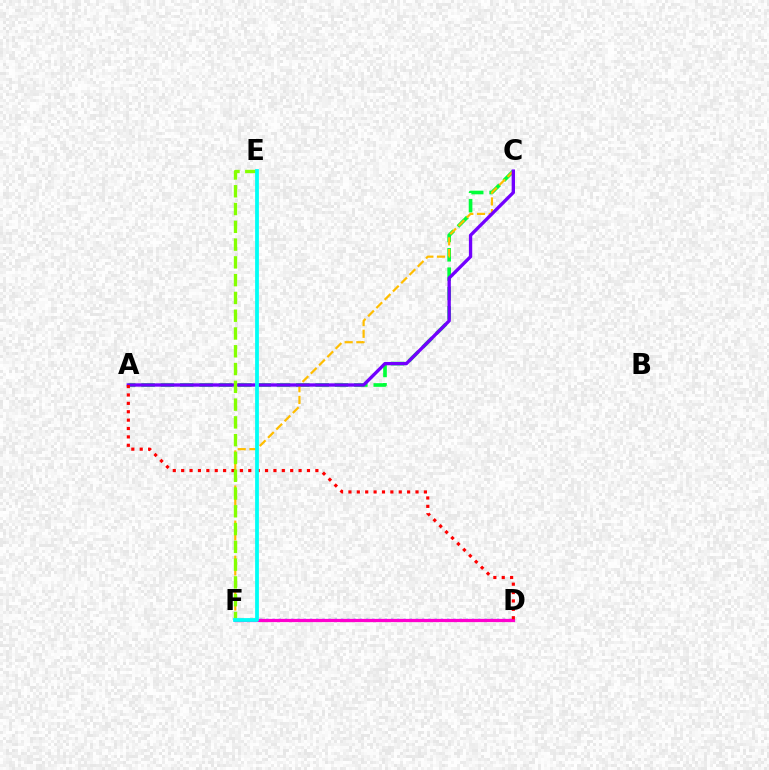{('D', 'F'): [{'color': '#004bff', 'line_style': 'dotted', 'thickness': 1.69}, {'color': '#ff00cf', 'line_style': 'solid', 'thickness': 2.33}], ('A', 'C'): [{'color': '#00ff39', 'line_style': 'dashed', 'thickness': 2.63}, {'color': '#7200ff', 'line_style': 'solid', 'thickness': 2.39}], ('C', 'F'): [{'color': '#ffbd00', 'line_style': 'dashed', 'thickness': 1.59}], ('A', 'D'): [{'color': '#ff0000', 'line_style': 'dotted', 'thickness': 2.28}], ('E', 'F'): [{'color': '#84ff00', 'line_style': 'dashed', 'thickness': 2.42}, {'color': '#00fff6', 'line_style': 'solid', 'thickness': 2.71}]}